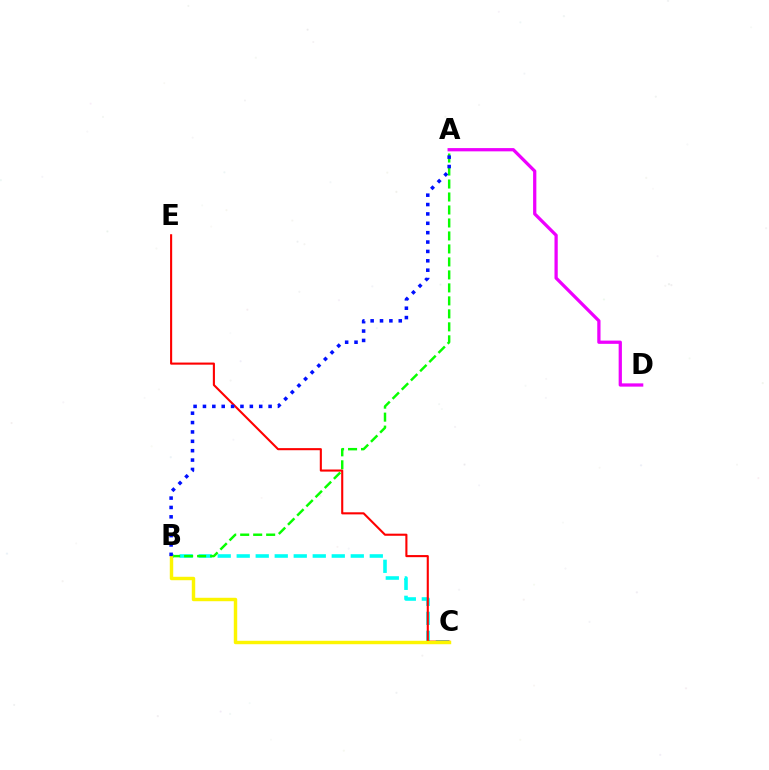{('B', 'C'): [{'color': '#00fff6', 'line_style': 'dashed', 'thickness': 2.58}, {'color': '#fcf500', 'line_style': 'solid', 'thickness': 2.47}], ('A', 'D'): [{'color': '#ee00ff', 'line_style': 'solid', 'thickness': 2.35}], ('A', 'B'): [{'color': '#08ff00', 'line_style': 'dashed', 'thickness': 1.76}, {'color': '#0010ff', 'line_style': 'dotted', 'thickness': 2.55}], ('C', 'E'): [{'color': '#ff0000', 'line_style': 'solid', 'thickness': 1.51}]}